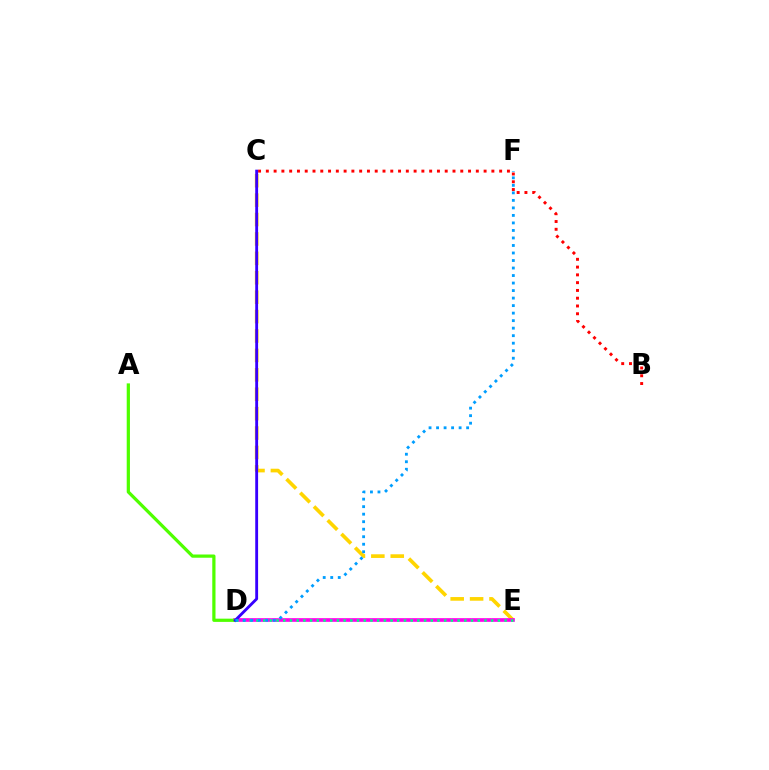{('C', 'E'): [{'color': '#ffd500', 'line_style': 'dashed', 'thickness': 2.64}], ('D', 'E'): [{'color': '#ff00ed', 'line_style': 'solid', 'thickness': 2.64}, {'color': '#00ff86', 'line_style': 'dotted', 'thickness': 1.82}], ('A', 'D'): [{'color': '#4fff00', 'line_style': 'solid', 'thickness': 2.33}], ('B', 'C'): [{'color': '#ff0000', 'line_style': 'dotted', 'thickness': 2.11}], ('C', 'D'): [{'color': '#3700ff', 'line_style': 'solid', 'thickness': 2.05}], ('D', 'F'): [{'color': '#009eff', 'line_style': 'dotted', 'thickness': 2.04}]}